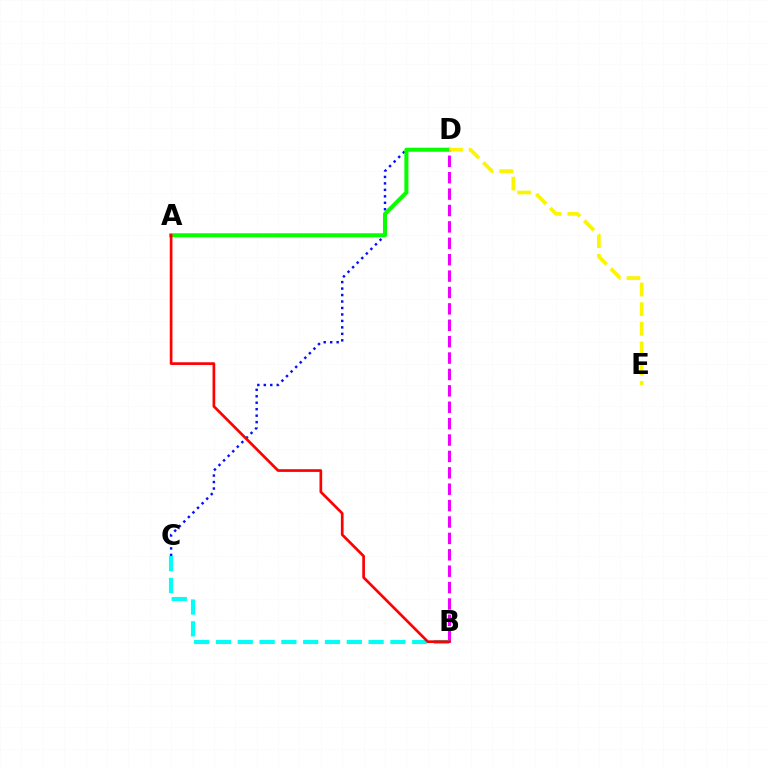{('C', 'D'): [{'color': '#0010ff', 'line_style': 'dotted', 'thickness': 1.76}], ('A', 'D'): [{'color': '#08ff00', 'line_style': 'solid', 'thickness': 2.92}], ('D', 'E'): [{'color': '#fcf500', 'line_style': 'dashed', 'thickness': 2.67}], ('B', 'D'): [{'color': '#ee00ff', 'line_style': 'dashed', 'thickness': 2.23}], ('B', 'C'): [{'color': '#00fff6', 'line_style': 'dashed', 'thickness': 2.96}], ('A', 'B'): [{'color': '#ff0000', 'line_style': 'solid', 'thickness': 1.94}]}